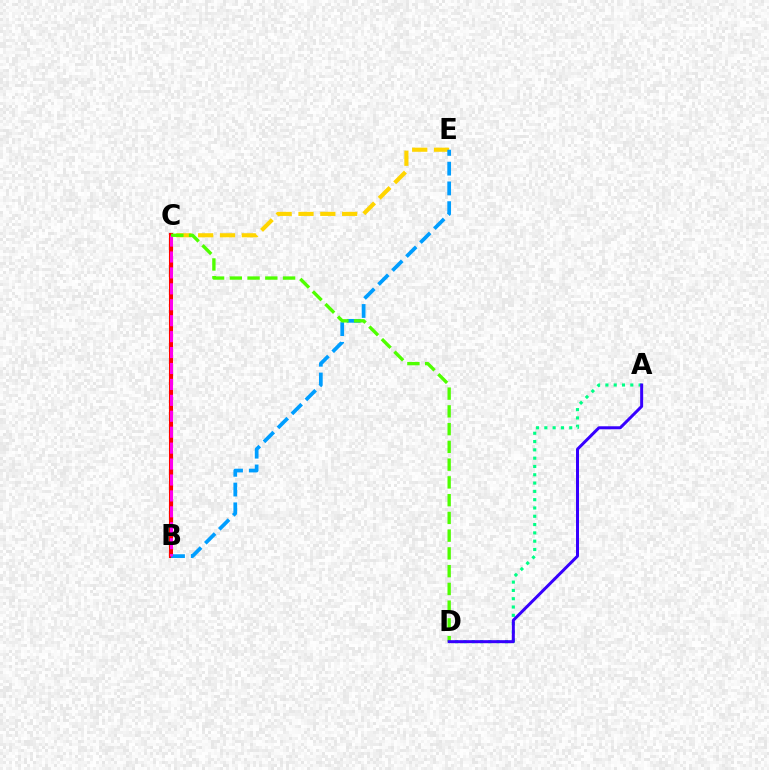{('A', 'D'): [{'color': '#00ff86', 'line_style': 'dotted', 'thickness': 2.26}, {'color': '#3700ff', 'line_style': 'solid', 'thickness': 2.16}], ('B', 'C'): [{'color': '#ff0000', 'line_style': 'solid', 'thickness': 2.95}, {'color': '#ff00ed', 'line_style': 'dashed', 'thickness': 2.16}], ('C', 'E'): [{'color': '#ffd500', 'line_style': 'dashed', 'thickness': 2.97}], ('B', 'E'): [{'color': '#009eff', 'line_style': 'dashed', 'thickness': 2.68}], ('C', 'D'): [{'color': '#4fff00', 'line_style': 'dashed', 'thickness': 2.41}]}